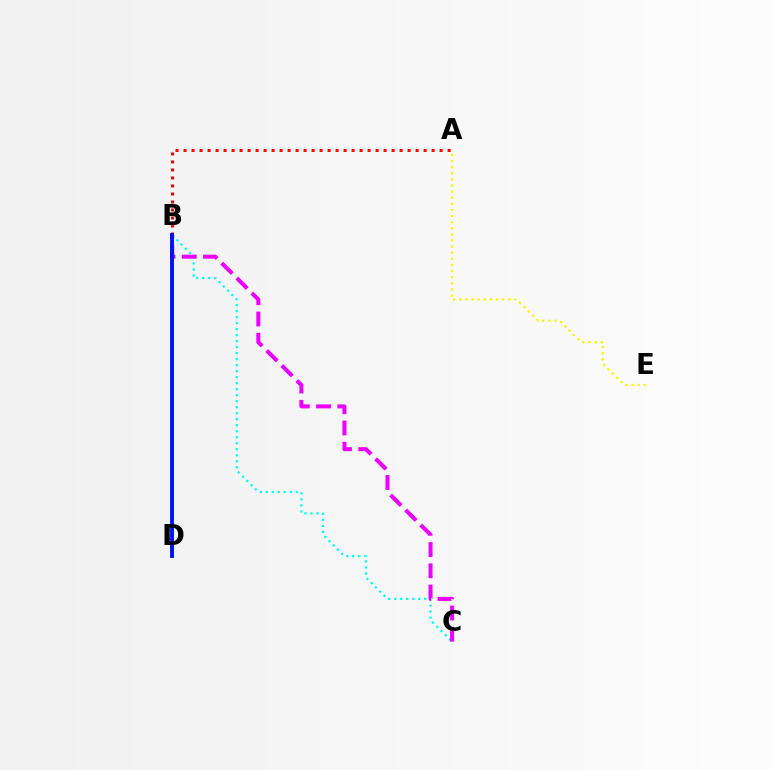{('B', 'C'): [{'color': '#00fff6', 'line_style': 'dotted', 'thickness': 1.63}, {'color': '#ee00ff', 'line_style': 'dashed', 'thickness': 2.89}], ('A', 'B'): [{'color': '#ff0000', 'line_style': 'dotted', 'thickness': 2.17}], ('A', 'E'): [{'color': '#fcf500', 'line_style': 'dotted', 'thickness': 1.66}], ('B', 'D'): [{'color': '#08ff00', 'line_style': 'solid', 'thickness': 2.03}, {'color': '#0010ff', 'line_style': 'solid', 'thickness': 2.79}]}